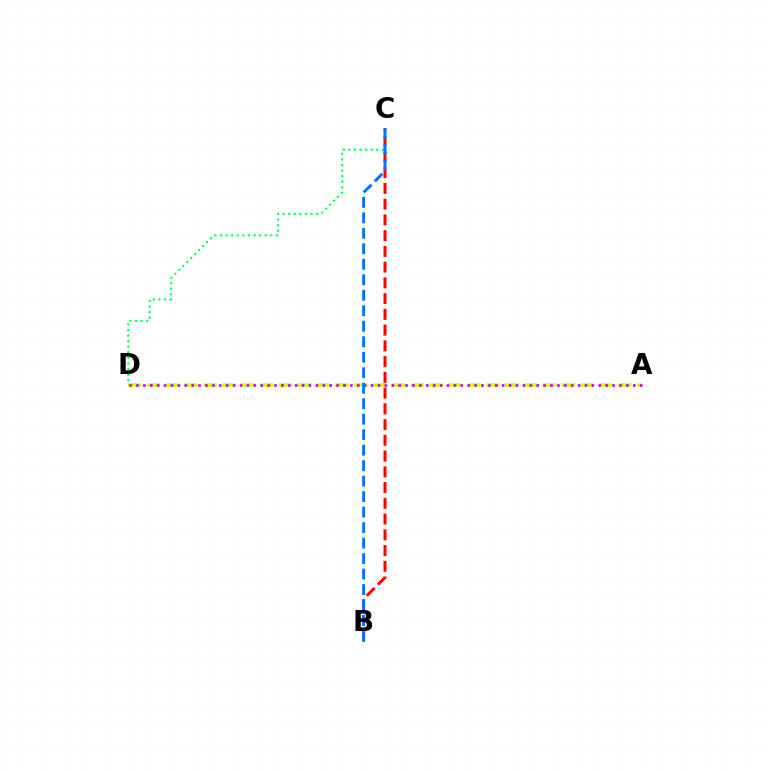{('A', 'D'): [{'color': '#d1ff00', 'line_style': 'dashed', 'thickness': 2.56}, {'color': '#b900ff', 'line_style': 'dotted', 'thickness': 1.87}], ('C', 'D'): [{'color': '#00ff5c', 'line_style': 'dotted', 'thickness': 1.52}], ('B', 'C'): [{'color': '#ff0000', 'line_style': 'dashed', 'thickness': 2.14}, {'color': '#0074ff', 'line_style': 'dashed', 'thickness': 2.1}]}